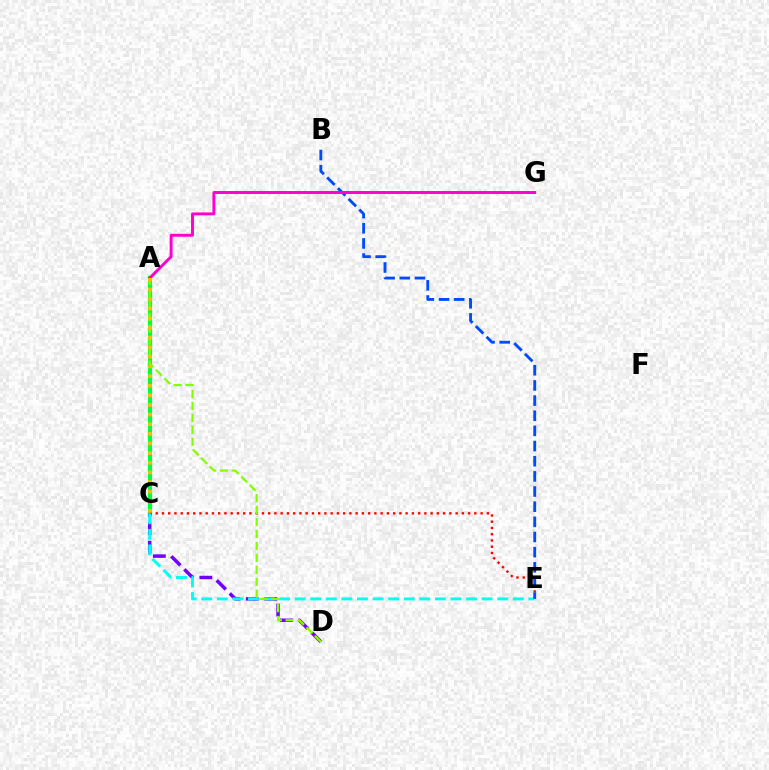{('A', 'C'): [{'color': '#00ff39', 'line_style': 'solid', 'thickness': 2.98}, {'color': '#ffbd00', 'line_style': 'dotted', 'thickness': 2.62}], ('C', 'D'): [{'color': '#7200ff', 'line_style': 'dashed', 'thickness': 2.51}], ('C', 'E'): [{'color': '#ff0000', 'line_style': 'dotted', 'thickness': 1.7}, {'color': '#00fff6', 'line_style': 'dashed', 'thickness': 2.12}], ('A', 'D'): [{'color': '#84ff00', 'line_style': 'dashed', 'thickness': 1.62}], ('B', 'E'): [{'color': '#004bff', 'line_style': 'dashed', 'thickness': 2.06}], ('A', 'G'): [{'color': '#ff00cf', 'line_style': 'solid', 'thickness': 2.11}]}